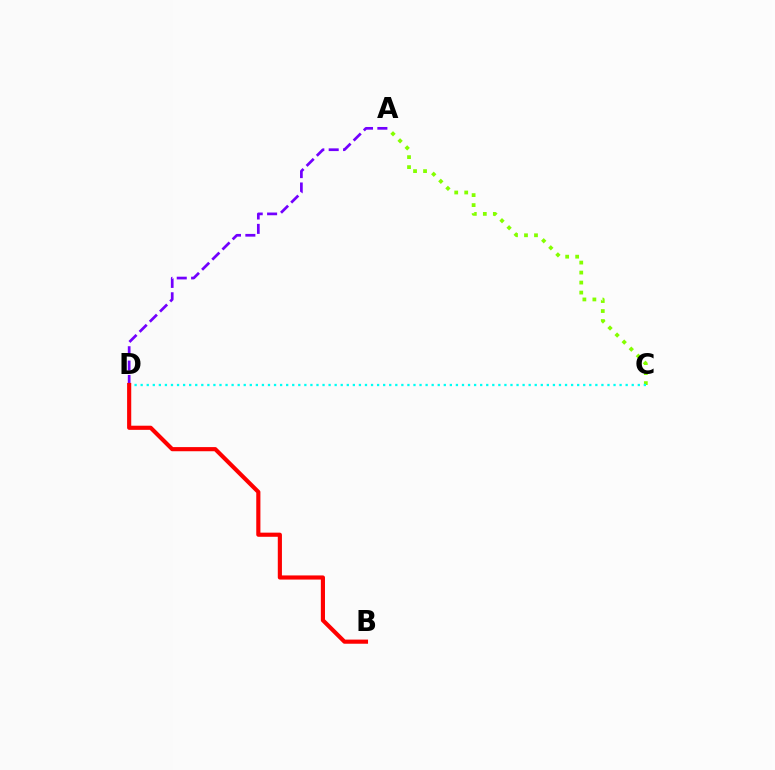{('A', 'D'): [{'color': '#7200ff', 'line_style': 'dashed', 'thickness': 1.95}], ('A', 'C'): [{'color': '#84ff00', 'line_style': 'dotted', 'thickness': 2.72}], ('C', 'D'): [{'color': '#00fff6', 'line_style': 'dotted', 'thickness': 1.65}], ('B', 'D'): [{'color': '#ff0000', 'line_style': 'solid', 'thickness': 2.98}]}